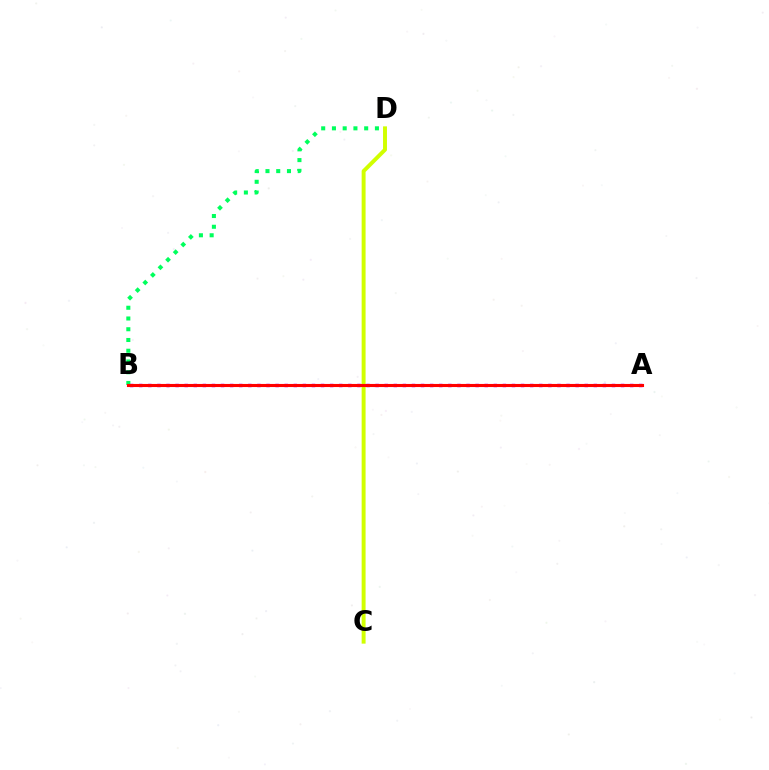{('A', 'B'): [{'color': '#b900ff', 'line_style': 'dotted', 'thickness': 2.47}, {'color': '#0074ff', 'line_style': 'dotted', 'thickness': 1.88}, {'color': '#ff0000', 'line_style': 'solid', 'thickness': 2.23}], ('B', 'D'): [{'color': '#00ff5c', 'line_style': 'dotted', 'thickness': 2.92}], ('C', 'D'): [{'color': '#d1ff00', 'line_style': 'solid', 'thickness': 2.84}]}